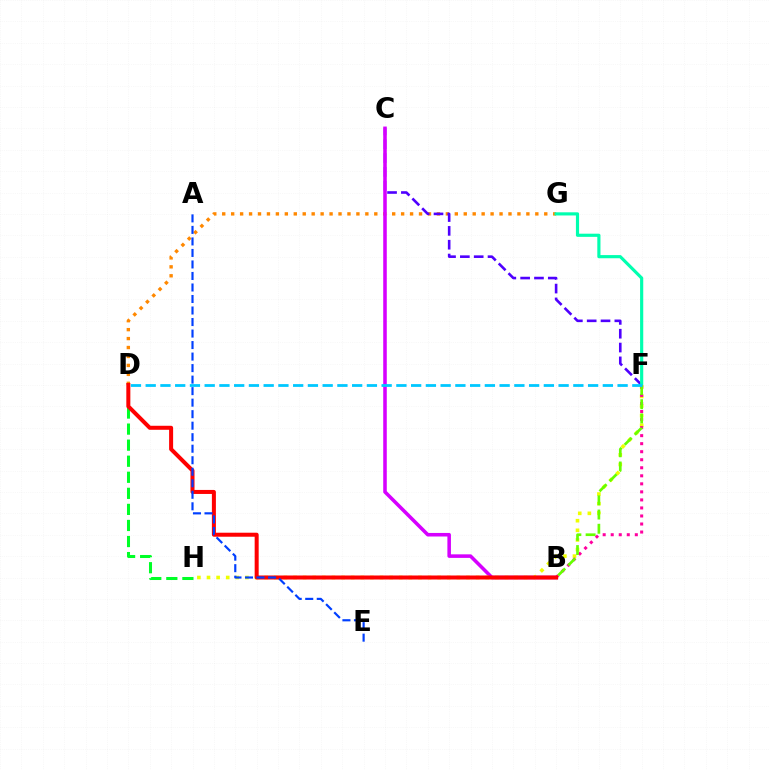{('D', 'G'): [{'color': '#ff8800', 'line_style': 'dotted', 'thickness': 2.43}], ('C', 'F'): [{'color': '#4f00ff', 'line_style': 'dashed', 'thickness': 1.88}], ('B', 'C'): [{'color': '#d600ff', 'line_style': 'solid', 'thickness': 2.56}], ('F', 'G'): [{'color': '#00ffaf', 'line_style': 'solid', 'thickness': 2.28}], ('F', 'H'): [{'color': '#eeff00', 'line_style': 'dotted', 'thickness': 2.61}], ('D', 'H'): [{'color': '#00ff27', 'line_style': 'dashed', 'thickness': 2.18}], ('B', 'F'): [{'color': '#ff00a0', 'line_style': 'dotted', 'thickness': 2.18}, {'color': '#66ff00', 'line_style': 'dashed', 'thickness': 1.93}], ('B', 'D'): [{'color': '#ff0000', 'line_style': 'solid', 'thickness': 2.89}], ('A', 'E'): [{'color': '#003fff', 'line_style': 'dashed', 'thickness': 1.56}], ('D', 'F'): [{'color': '#00c7ff', 'line_style': 'dashed', 'thickness': 2.0}]}